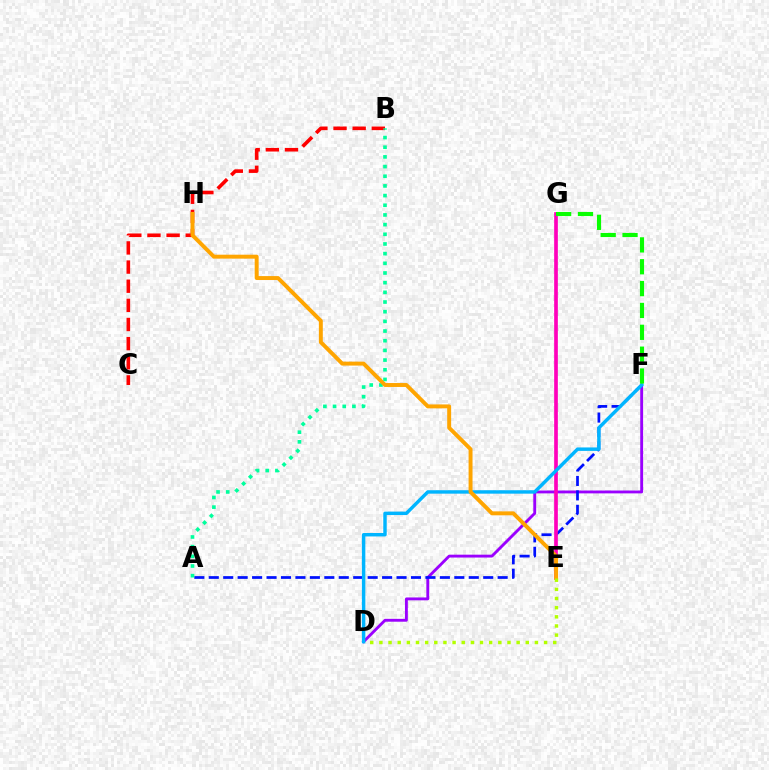{('D', 'F'): [{'color': '#9b00ff', 'line_style': 'solid', 'thickness': 2.06}, {'color': '#00b5ff', 'line_style': 'solid', 'thickness': 2.48}], ('A', 'F'): [{'color': '#0010ff', 'line_style': 'dashed', 'thickness': 1.96}], ('B', 'C'): [{'color': '#ff0000', 'line_style': 'dashed', 'thickness': 2.6}], ('E', 'G'): [{'color': '#ff00bd', 'line_style': 'solid', 'thickness': 2.65}], ('A', 'B'): [{'color': '#00ff9d', 'line_style': 'dotted', 'thickness': 2.63}], ('F', 'G'): [{'color': '#08ff00', 'line_style': 'dashed', 'thickness': 2.97}], ('E', 'H'): [{'color': '#ffa500', 'line_style': 'solid', 'thickness': 2.84}], ('D', 'E'): [{'color': '#b3ff00', 'line_style': 'dotted', 'thickness': 2.49}]}